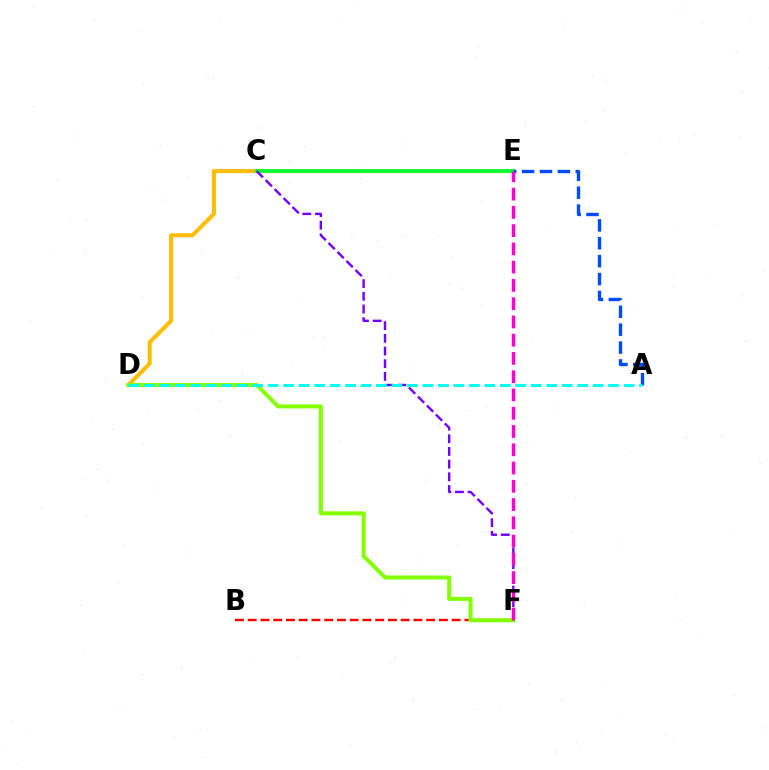{('D', 'E'): [{'color': '#ffbd00', 'line_style': 'solid', 'thickness': 2.9}], ('C', 'E'): [{'color': '#00ff39', 'line_style': 'solid', 'thickness': 2.69}], ('B', 'F'): [{'color': '#ff0000', 'line_style': 'dashed', 'thickness': 1.73}], ('D', 'F'): [{'color': '#84ff00', 'line_style': 'solid', 'thickness': 2.89}], ('A', 'E'): [{'color': '#004bff', 'line_style': 'dashed', 'thickness': 2.43}], ('C', 'F'): [{'color': '#7200ff', 'line_style': 'dashed', 'thickness': 1.72}], ('A', 'D'): [{'color': '#00fff6', 'line_style': 'dashed', 'thickness': 2.1}], ('E', 'F'): [{'color': '#ff00cf', 'line_style': 'dashed', 'thickness': 2.48}]}